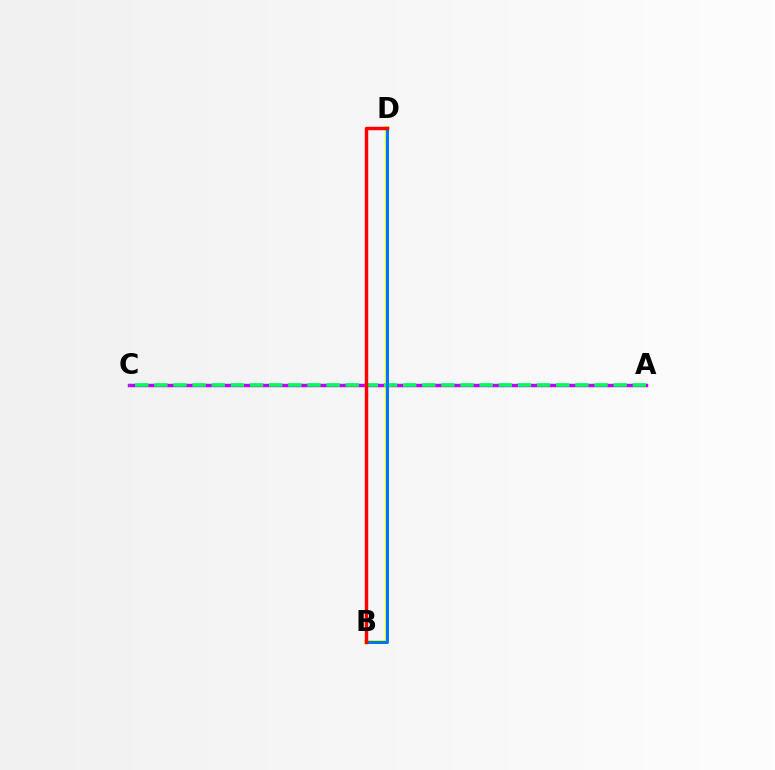{('A', 'C'): [{'color': '#b900ff', 'line_style': 'solid', 'thickness': 2.47}, {'color': '#00ff5c', 'line_style': 'dashed', 'thickness': 2.6}], ('B', 'D'): [{'color': '#d1ff00', 'line_style': 'solid', 'thickness': 2.8}, {'color': '#0074ff', 'line_style': 'solid', 'thickness': 2.14}, {'color': '#ff0000', 'line_style': 'solid', 'thickness': 2.48}]}